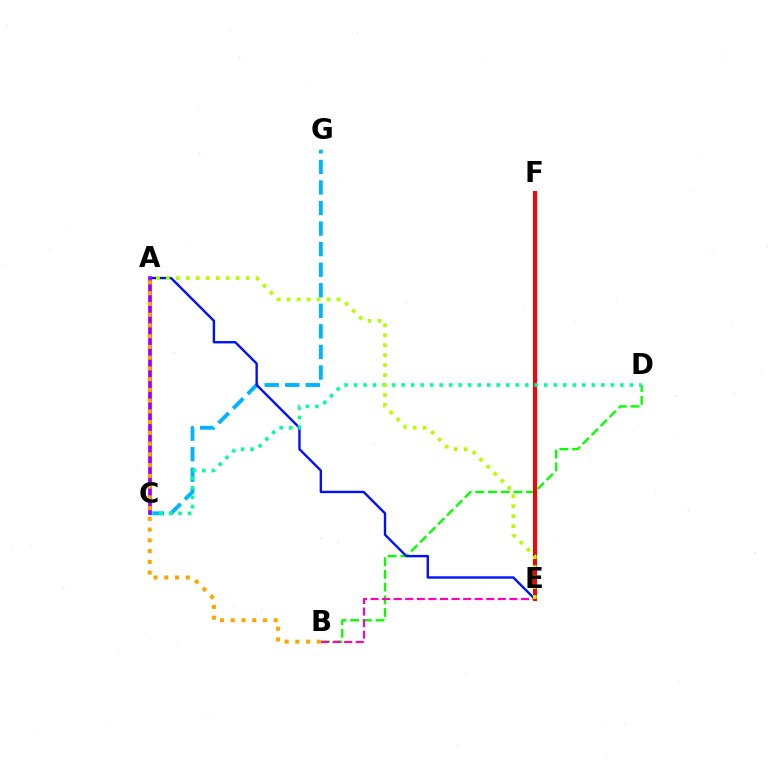{('B', 'D'): [{'color': '#08ff00', 'line_style': 'dashed', 'thickness': 1.73}], ('C', 'G'): [{'color': '#00b5ff', 'line_style': 'dashed', 'thickness': 2.79}], ('B', 'E'): [{'color': '#ff00bd', 'line_style': 'dashed', 'thickness': 1.57}], ('A', 'E'): [{'color': '#0010ff', 'line_style': 'solid', 'thickness': 1.71}, {'color': '#b3ff00', 'line_style': 'dotted', 'thickness': 2.71}], ('E', 'F'): [{'color': '#ff0000', 'line_style': 'solid', 'thickness': 2.91}], ('C', 'D'): [{'color': '#00ff9d', 'line_style': 'dotted', 'thickness': 2.58}], ('A', 'C'): [{'color': '#9b00ff', 'line_style': 'solid', 'thickness': 2.66}], ('A', 'B'): [{'color': '#ffa500', 'line_style': 'dotted', 'thickness': 2.92}]}